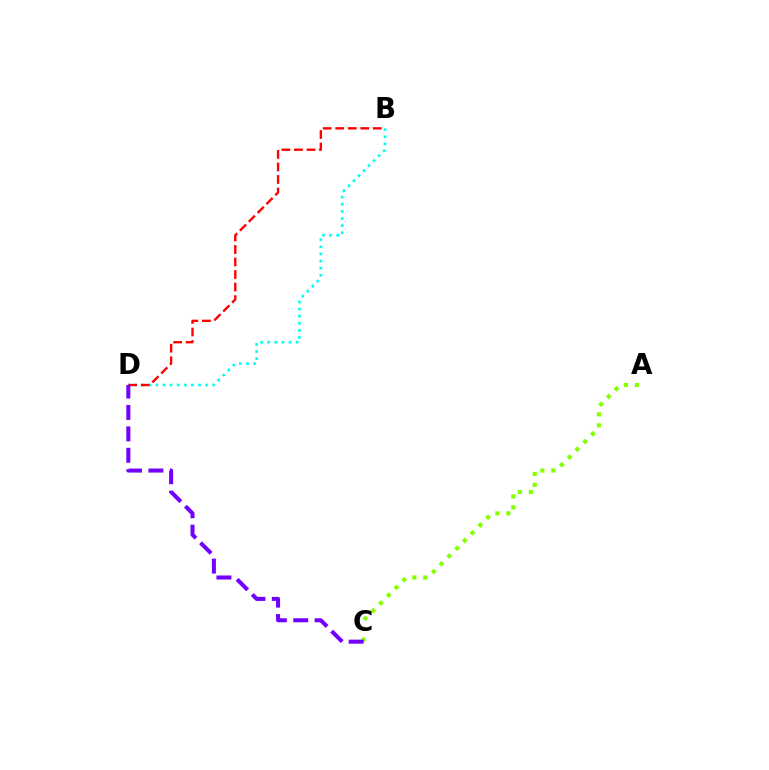{('B', 'D'): [{'color': '#00fff6', 'line_style': 'dotted', 'thickness': 1.93}, {'color': '#ff0000', 'line_style': 'dashed', 'thickness': 1.7}], ('A', 'C'): [{'color': '#84ff00', 'line_style': 'dotted', 'thickness': 2.98}], ('C', 'D'): [{'color': '#7200ff', 'line_style': 'dashed', 'thickness': 2.91}]}